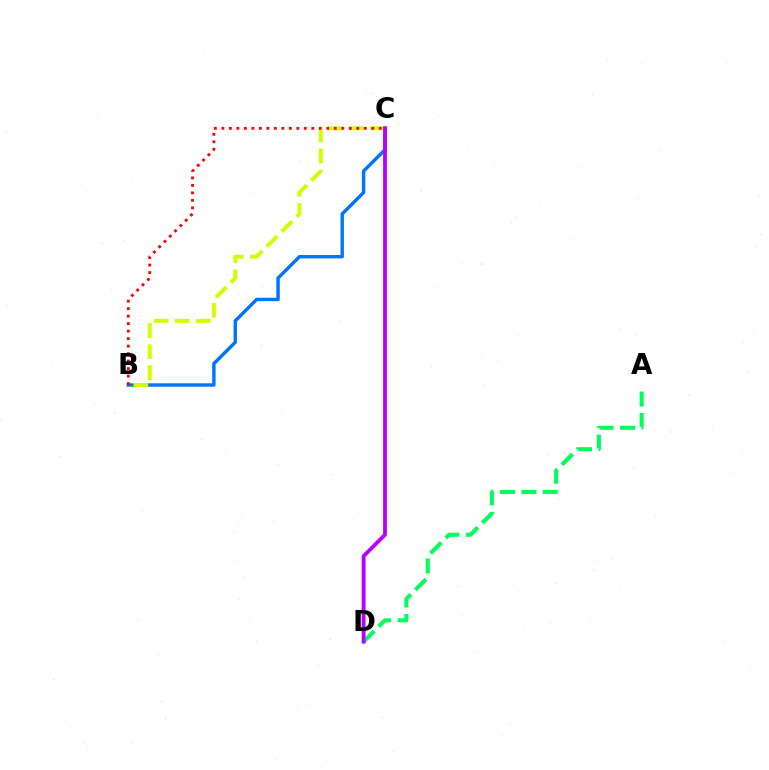{('B', 'C'): [{'color': '#0074ff', 'line_style': 'solid', 'thickness': 2.45}, {'color': '#d1ff00', 'line_style': 'dashed', 'thickness': 2.87}, {'color': '#ff0000', 'line_style': 'dotted', 'thickness': 2.04}], ('A', 'D'): [{'color': '#00ff5c', 'line_style': 'dashed', 'thickness': 2.91}], ('C', 'D'): [{'color': '#b900ff', 'line_style': 'solid', 'thickness': 2.76}]}